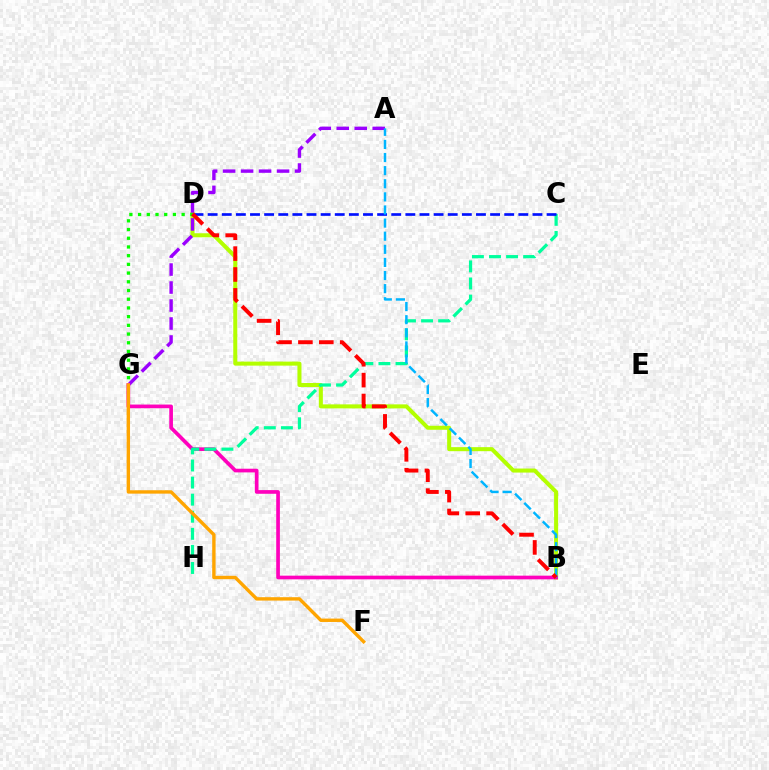{('B', 'D'): [{'color': '#b3ff00', 'line_style': 'solid', 'thickness': 2.91}, {'color': '#ff0000', 'line_style': 'dashed', 'thickness': 2.84}], ('D', 'G'): [{'color': '#08ff00', 'line_style': 'dotted', 'thickness': 2.37}], ('A', 'G'): [{'color': '#9b00ff', 'line_style': 'dashed', 'thickness': 2.44}], ('B', 'G'): [{'color': '#ff00bd', 'line_style': 'solid', 'thickness': 2.65}], ('C', 'H'): [{'color': '#00ff9d', 'line_style': 'dashed', 'thickness': 2.32}], ('C', 'D'): [{'color': '#0010ff', 'line_style': 'dashed', 'thickness': 1.92}], ('A', 'B'): [{'color': '#00b5ff', 'line_style': 'dashed', 'thickness': 1.78}], ('F', 'G'): [{'color': '#ffa500', 'line_style': 'solid', 'thickness': 2.44}]}